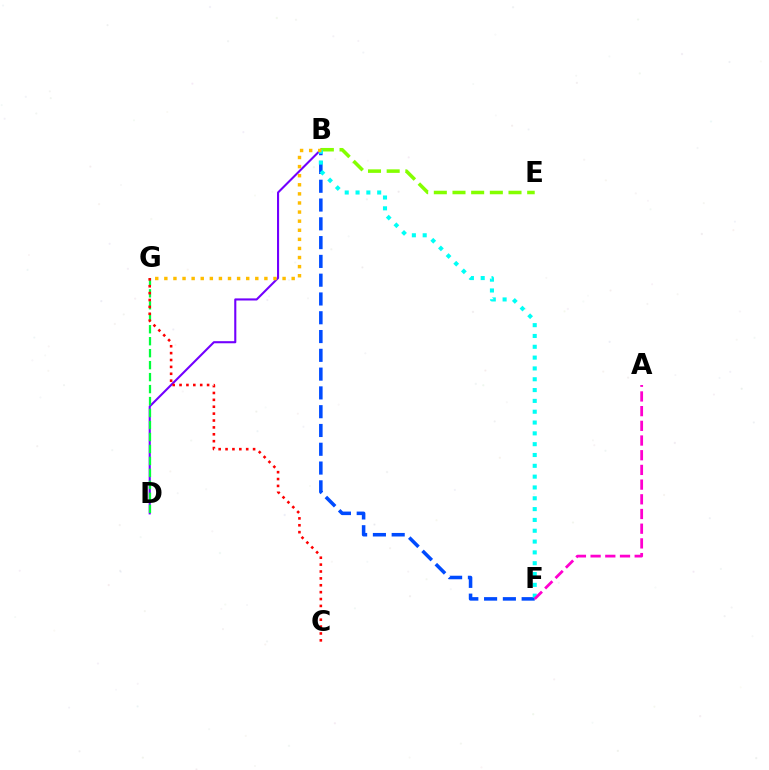{('B', 'F'): [{'color': '#004bff', 'line_style': 'dashed', 'thickness': 2.55}, {'color': '#00fff6', 'line_style': 'dotted', 'thickness': 2.94}], ('B', 'D'): [{'color': '#7200ff', 'line_style': 'solid', 'thickness': 1.51}], ('B', 'E'): [{'color': '#84ff00', 'line_style': 'dashed', 'thickness': 2.54}], ('D', 'G'): [{'color': '#00ff39', 'line_style': 'dashed', 'thickness': 1.63}], ('A', 'F'): [{'color': '#ff00cf', 'line_style': 'dashed', 'thickness': 2.0}], ('B', 'G'): [{'color': '#ffbd00', 'line_style': 'dotted', 'thickness': 2.47}], ('C', 'G'): [{'color': '#ff0000', 'line_style': 'dotted', 'thickness': 1.87}]}